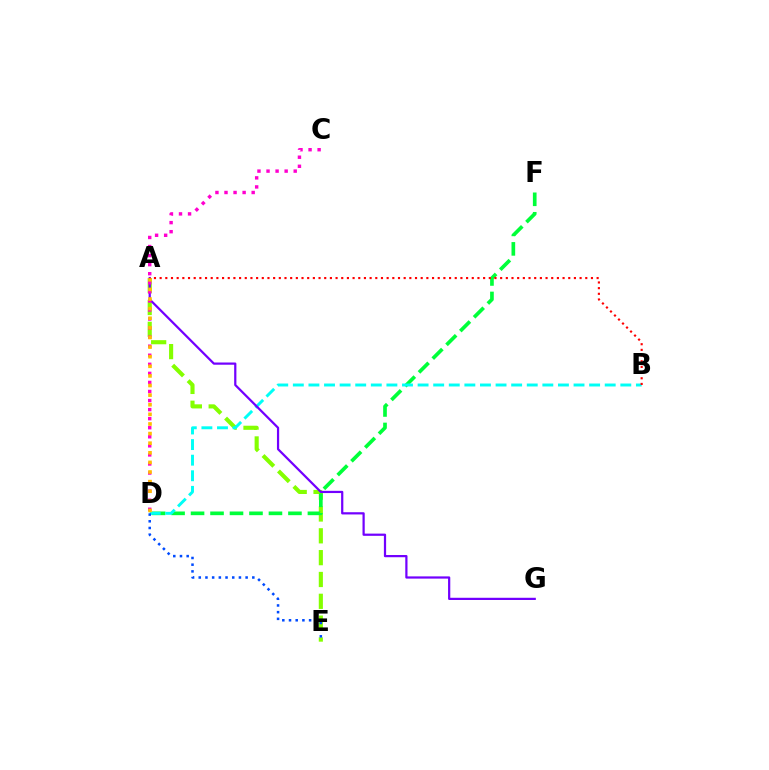{('A', 'E'): [{'color': '#84ff00', 'line_style': 'dashed', 'thickness': 2.97}], ('D', 'F'): [{'color': '#00ff39', 'line_style': 'dashed', 'thickness': 2.65}], ('B', 'D'): [{'color': '#00fff6', 'line_style': 'dashed', 'thickness': 2.12}], ('A', 'G'): [{'color': '#7200ff', 'line_style': 'solid', 'thickness': 1.6}], ('C', 'D'): [{'color': '#ff00cf', 'line_style': 'dotted', 'thickness': 2.46}], ('A', 'D'): [{'color': '#ffbd00', 'line_style': 'dotted', 'thickness': 2.61}], ('D', 'E'): [{'color': '#004bff', 'line_style': 'dotted', 'thickness': 1.82}], ('A', 'B'): [{'color': '#ff0000', 'line_style': 'dotted', 'thickness': 1.54}]}